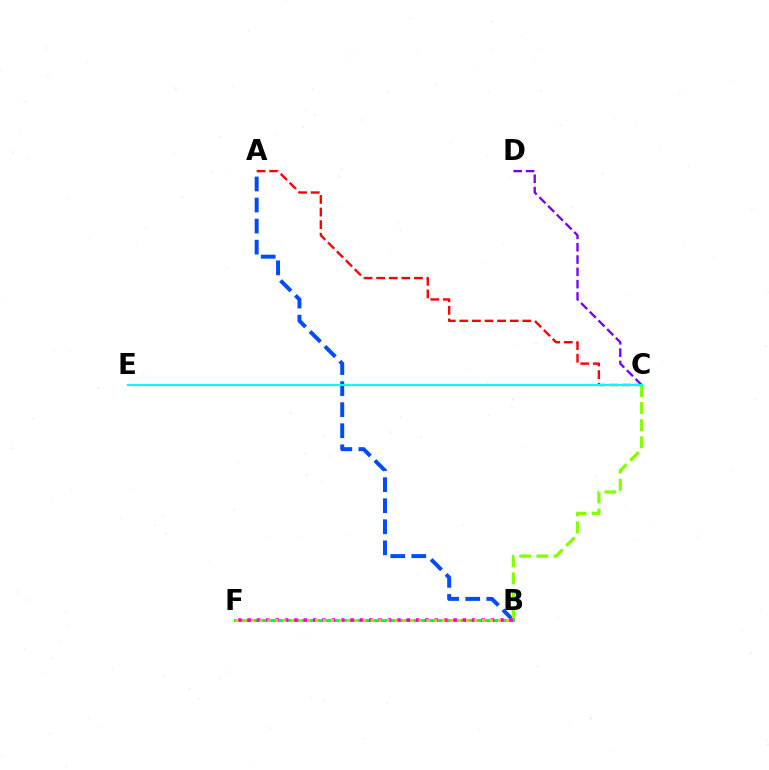{('A', 'C'): [{'color': '#ff0000', 'line_style': 'dashed', 'thickness': 1.71}], ('A', 'B'): [{'color': '#004bff', 'line_style': 'dashed', 'thickness': 2.86}], ('B', 'F'): [{'color': '#00ff39', 'line_style': 'solid', 'thickness': 2.08}, {'color': '#ff00cf', 'line_style': 'dotted', 'thickness': 2.54}, {'color': '#ffbd00', 'line_style': 'dotted', 'thickness': 2.16}], ('C', 'D'): [{'color': '#7200ff', 'line_style': 'dashed', 'thickness': 1.67}], ('B', 'C'): [{'color': '#84ff00', 'line_style': 'dashed', 'thickness': 2.32}], ('C', 'E'): [{'color': '#00fff6', 'line_style': 'solid', 'thickness': 1.55}]}